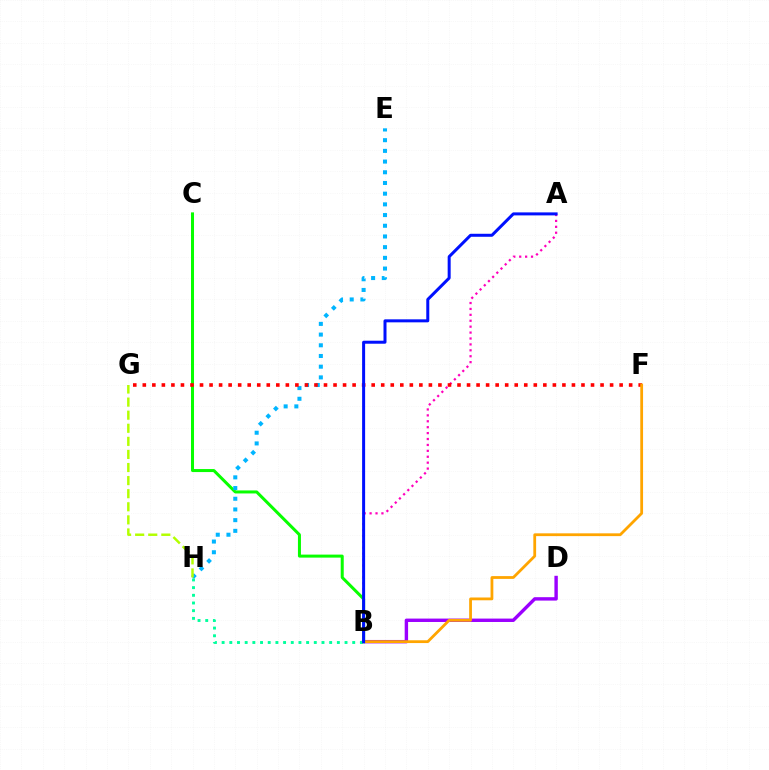{('B', 'D'): [{'color': '#9b00ff', 'line_style': 'solid', 'thickness': 2.45}], ('A', 'B'): [{'color': '#ff00bd', 'line_style': 'dotted', 'thickness': 1.61}, {'color': '#0010ff', 'line_style': 'solid', 'thickness': 2.16}], ('B', 'C'): [{'color': '#08ff00', 'line_style': 'solid', 'thickness': 2.17}], ('E', 'H'): [{'color': '#00b5ff', 'line_style': 'dotted', 'thickness': 2.91}], ('F', 'G'): [{'color': '#ff0000', 'line_style': 'dotted', 'thickness': 2.59}], ('G', 'H'): [{'color': '#b3ff00', 'line_style': 'dashed', 'thickness': 1.78}], ('B', 'F'): [{'color': '#ffa500', 'line_style': 'solid', 'thickness': 2.01}], ('B', 'H'): [{'color': '#00ff9d', 'line_style': 'dotted', 'thickness': 2.09}]}